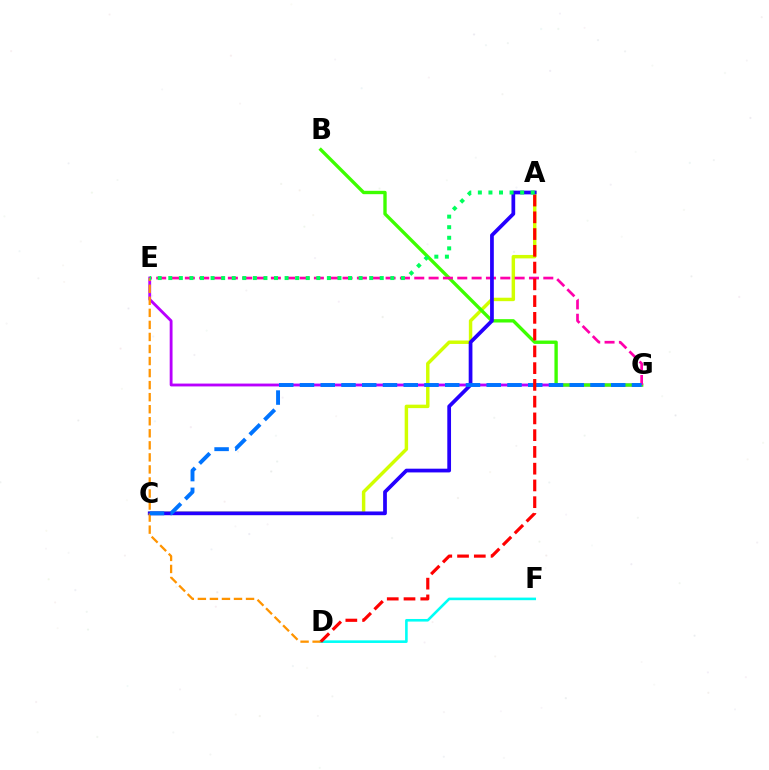{('E', 'G'): [{'color': '#b900ff', 'line_style': 'solid', 'thickness': 2.05}, {'color': '#ff00ac', 'line_style': 'dashed', 'thickness': 1.95}], ('A', 'C'): [{'color': '#d1ff00', 'line_style': 'solid', 'thickness': 2.48}, {'color': '#2500ff', 'line_style': 'solid', 'thickness': 2.69}], ('B', 'G'): [{'color': '#3dff00', 'line_style': 'solid', 'thickness': 2.42}], ('D', 'F'): [{'color': '#00fff6', 'line_style': 'solid', 'thickness': 1.87}], ('D', 'E'): [{'color': '#ff9400', 'line_style': 'dashed', 'thickness': 1.64}], ('C', 'G'): [{'color': '#0074ff', 'line_style': 'dashed', 'thickness': 2.82}], ('A', 'D'): [{'color': '#ff0000', 'line_style': 'dashed', 'thickness': 2.28}], ('A', 'E'): [{'color': '#00ff5c', 'line_style': 'dotted', 'thickness': 2.87}]}